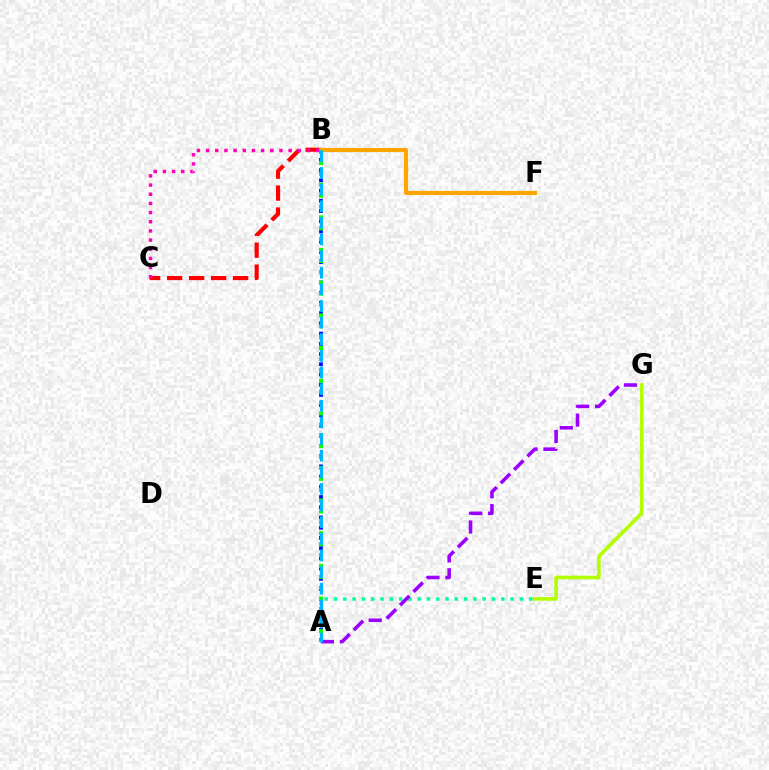{('A', 'B'): [{'color': '#0010ff', 'line_style': 'dotted', 'thickness': 2.78}, {'color': '#08ff00', 'line_style': 'dotted', 'thickness': 2.96}, {'color': '#00b5ff', 'line_style': 'dashed', 'thickness': 2.26}], ('A', 'E'): [{'color': '#00ff9d', 'line_style': 'dotted', 'thickness': 2.52}], ('A', 'G'): [{'color': '#9b00ff', 'line_style': 'dashed', 'thickness': 2.56}], ('E', 'G'): [{'color': '#b3ff00', 'line_style': 'solid', 'thickness': 2.63}], ('B', 'C'): [{'color': '#ff0000', 'line_style': 'dashed', 'thickness': 2.99}, {'color': '#ff00bd', 'line_style': 'dotted', 'thickness': 2.49}], ('B', 'F'): [{'color': '#ffa500', 'line_style': 'solid', 'thickness': 2.99}]}